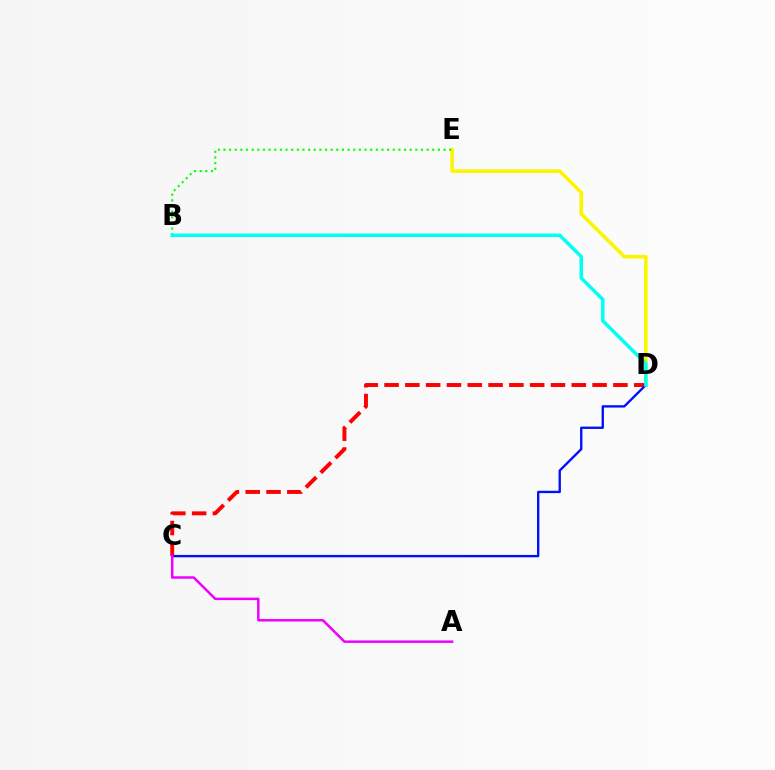{('D', 'E'): [{'color': '#fcf500', 'line_style': 'solid', 'thickness': 2.59}], ('C', 'D'): [{'color': '#ff0000', 'line_style': 'dashed', 'thickness': 2.83}, {'color': '#0010ff', 'line_style': 'solid', 'thickness': 1.7}], ('A', 'C'): [{'color': '#ee00ff', 'line_style': 'solid', 'thickness': 1.79}], ('B', 'E'): [{'color': '#08ff00', 'line_style': 'dotted', 'thickness': 1.53}], ('B', 'D'): [{'color': '#00fff6', 'line_style': 'solid', 'thickness': 2.5}]}